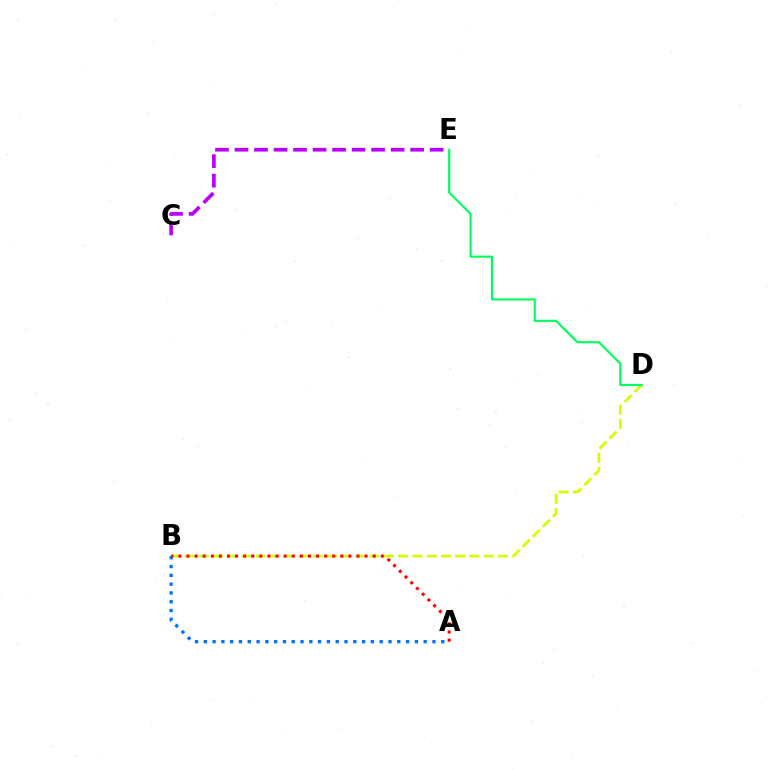{('B', 'D'): [{'color': '#d1ff00', 'line_style': 'dashed', 'thickness': 1.94}], ('A', 'B'): [{'color': '#0074ff', 'line_style': 'dotted', 'thickness': 2.39}, {'color': '#ff0000', 'line_style': 'dotted', 'thickness': 2.2}], ('D', 'E'): [{'color': '#00ff5c', 'line_style': 'solid', 'thickness': 1.54}], ('C', 'E'): [{'color': '#b900ff', 'line_style': 'dashed', 'thickness': 2.65}]}